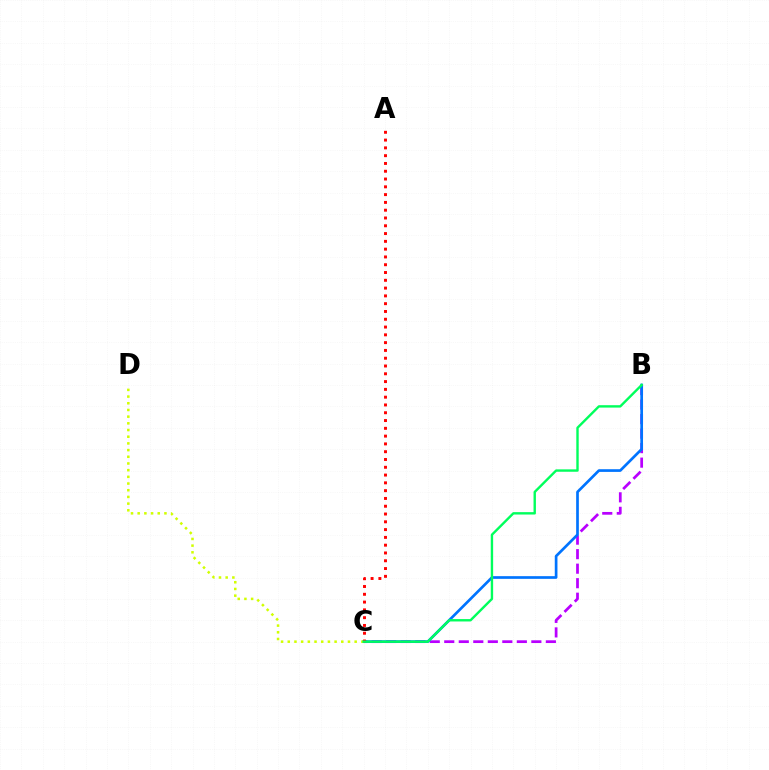{('B', 'C'): [{'color': '#b900ff', 'line_style': 'dashed', 'thickness': 1.97}, {'color': '#0074ff', 'line_style': 'solid', 'thickness': 1.94}, {'color': '#00ff5c', 'line_style': 'solid', 'thickness': 1.72}], ('C', 'D'): [{'color': '#d1ff00', 'line_style': 'dotted', 'thickness': 1.82}], ('A', 'C'): [{'color': '#ff0000', 'line_style': 'dotted', 'thickness': 2.12}]}